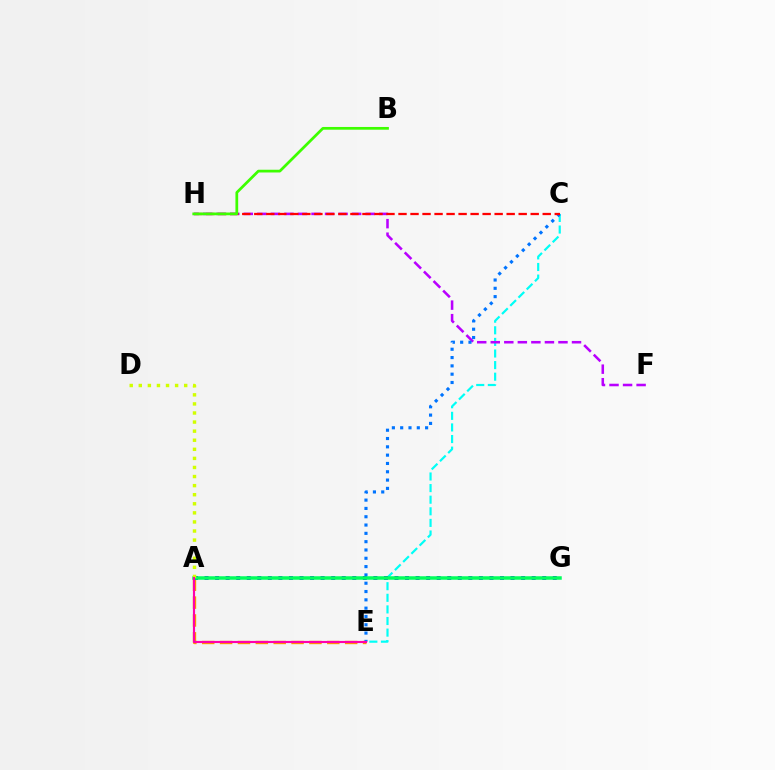{('A', 'E'): [{'color': '#ff9400', 'line_style': 'dashed', 'thickness': 2.43}, {'color': '#ff00ac', 'line_style': 'solid', 'thickness': 1.54}], ('C', 'E'): [{'color': '#00fff6', 'line_style': 'dashed', 'thickness': 1.58}, {'color': '#0074ff', 'line_style': 'dotted', 'thickness': 2.26}], ('F', 'H'): [{'color': '#b900ff', 'line_style': 'dashed', 'thickness': 1.84}], ('A', 'G'): [{'color': '#2500ff', 'line_style': 'dotted', 'thickness': 2.87}, {'color': '#00ff5c', 'line_style': 'solid', 'thickness': 2.52}], ('A', 'D'): [{'color': '#d1ff00', 'line_style': 'dotted', 'thickness': 2.47}], ('C', 'H'): [{'color': '#ff0000', 'line_style': 'dashed', 'thickness': 1.63}], ('B', 'H'): [{'color': '#3dff00', 'line_style': 'solid', 'thickness': 1.97}]}